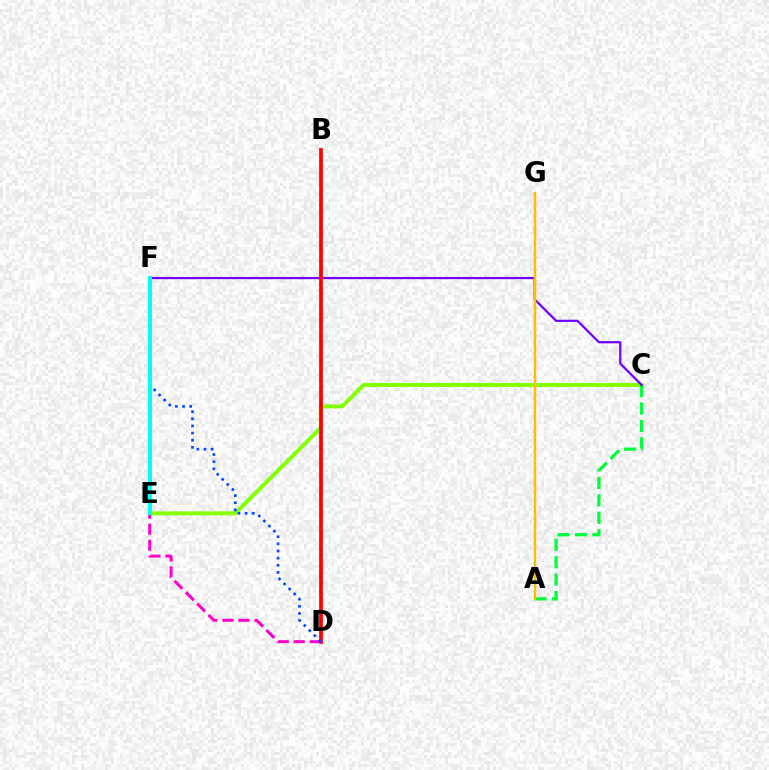{('C', 'E'): [{'color': '#84ff00', 'line_style': 'solid', 'thickness': 2.85}], ('A', 'C'): [{'color': '#00ff39', 'line_style': 'dashed', 'thickness': 2.37}], ('C', 'F'): [{'color': '#7200ff', 'line_style': 'solid', 'thickness': 1.6}], ('B', 'D'): [{'color': '#ff0000', 'line_style': 'solid', 'thickness': 2.68}], ('A', 'G'): [{'color': '#ffbd00', 'line_style': 'solid', 'thickness': 1.78}], ('D', 'F'): [{'color': '#ff00cf', 'line_style': 'dashed', 'thickness': 2.18}, {'color': '#004bff', 'line_style': 'dotted', 'thickness': 1.94}], ('E', 'F'): [{'color': '#00fff6', 'line_style': 'solid', 'thickness': 2.97}]}